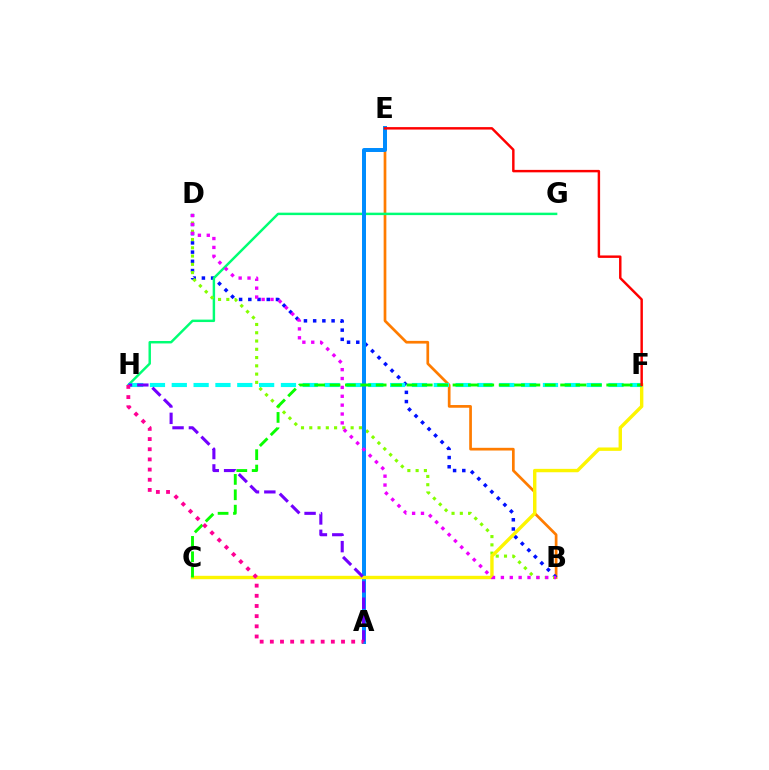{('B', 'E'): [{'color': '#ff7c00', 'line_style': 'solid', 'thickness': 1.95}], ('B', 'D'): [{'color': '#0010ff', 'line_style': 'dotted', 'thickness': 2.5}, {'color': '#84ff00', 'line_style': 'dotted', 'thickness': 2.25}, {'color': '#ee00ff', 'line_style': 'dotted', 'thickness': 2.41}], ('G', 'H'): [{'color': '#00ff74', 'line_style': 'solid', 'thickness': 1.76}], ('A', 'E'): [{'color': '#008cff', 'line_style': 'solid', 'thickness': 2.87}], ('C', 'F'): [{'color': '#fcf500', 'line_style': 'solid', 'thickness': 2.44}, {'color': '#08ff00', 'line_style': 'dashed', 'thickness': 2.09}], ('F', 'H'): [{'color': '#00fff6', 'line_style': 'dashed', 'thickness': 2.97}], ('A', 'H'): [{'color': '#7200ff', 'line_style': 'dashed', 'thickness': 2.22}, {'color': '#ff0094', 'line_style': 'dotted', 'thickness': 2.76}], ('E', 'F'): [{'color': '#ff0000', 'line_style': 'solid', 'thickness': 1.76}]}